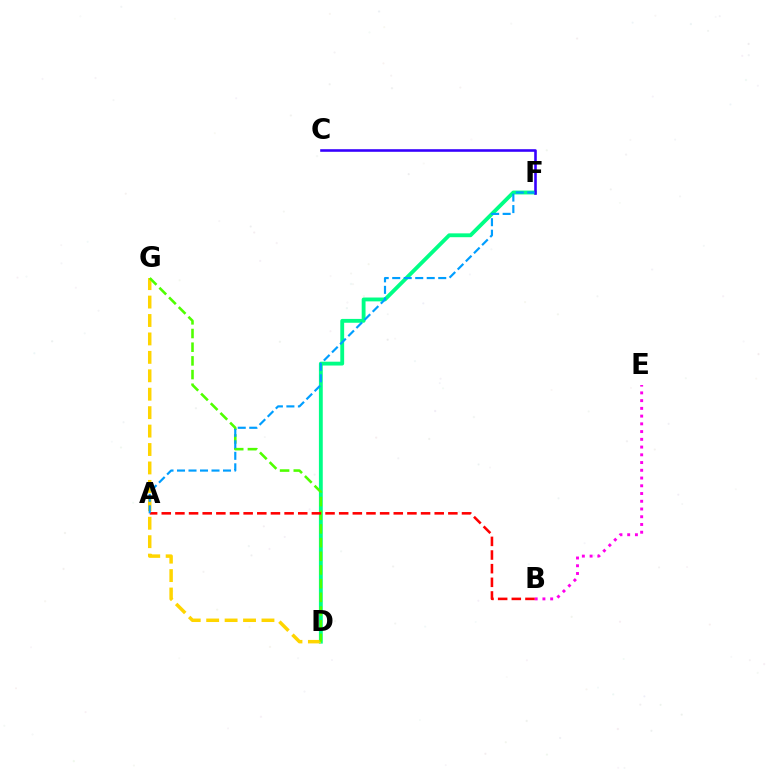{('D', 'F'): [{'color': '#00ff86', 'line_style': 'solid', 'thickness': 2.77}], ('B', 'E'): [{'color': '#ff00ed', 'line_style': 'dotted', 'thickness': 2.1}], ('D', 'G'): [{'color': '#ffd500', 'line_style': 'dashed', 'thickness': 2.5}, {'color': '#4fff00', 'line_style': 'dashed', 'thickness': 1.86}], ('A', 'B'): [{'color': '#ff0000', 'line_style': 'dashed', 'thickness': 1.85}], ('C', 'F'): [{'color': '#3700ff', 'line_style': 'solid', 'thickness': 1.87}], ('A', 'F'): [{'color': '#009eff', 'line_style': 'dashed', 'thickness': 1.56}]}